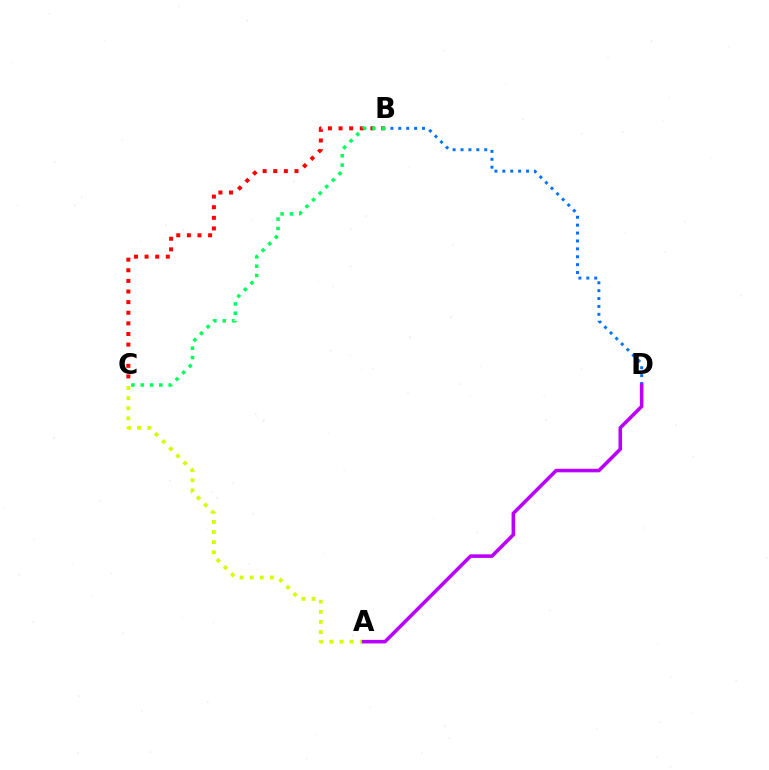{('B', 'C'): [{'color': '#ff0000', 'line_style': 'dotted', 'thickness': 2.88}, {'color': '#00ff5c', 'line_style': 'dotted', 'thickness': 2.53}], ('A', 'C'): [{'color': '#d1ff00', 'line_style': 'dotted', 'thickness': 2.75}], ('B', 'D'): [{'color': '#0074ff', 'line_style': 'dotted', 'thickness': 2.15}], ('A', 'D'): [{'color': '#b900ff', 'line_style': 'solid', 'thickness': 2.56}]}